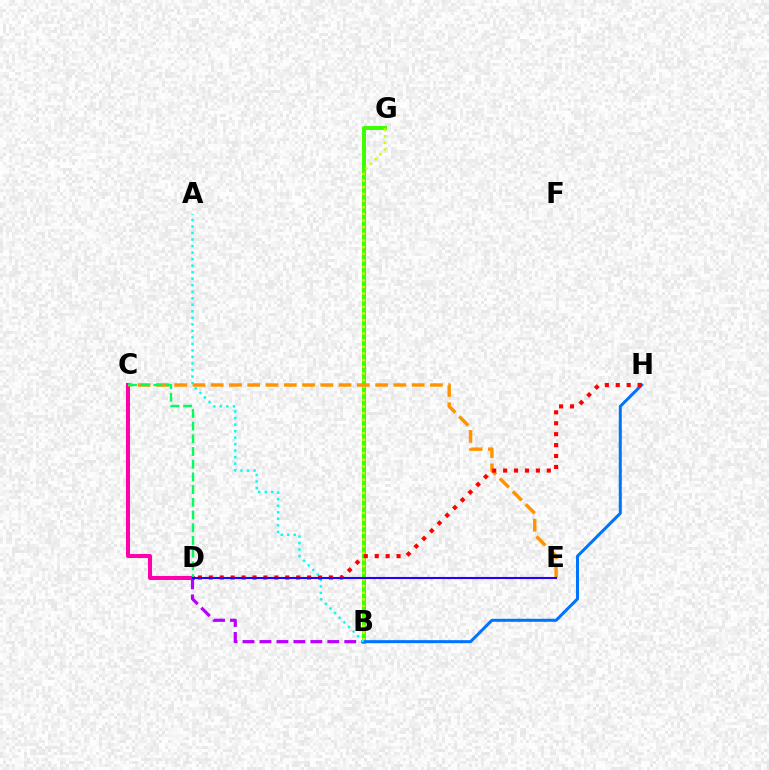{('B', 'G'): [{'color': '#3dff00', 'line_style': 'solid', 'thickness': 2.87}, {'color': '#d1ff00', 'line_style': 'dotted', 'thickness': 1.81}], ('C', 'D'): [{'color': '#ff00ac', 'line_style': 'solid', 'thickness': 2.9}, {'color': '#00ff5c', 'line_style': 'dashed', 'thickness': 1.73}], ('B', 'D'): [{'color': '#b900ff', 'line_style': 'dashed', 'thickness': 2.3}], ('B', 'H'): [{'color': '#0074ff', 'line_style': 'solid', 'thickness': 2.18}], ('A', 'B'): [{'color': '#00fff6', 'line_style': 'dotted', 'thickness': 1.77}], ('C', 'E'): [{'color': '#ff9400', 'line_style': 'dashed', 'thickness': 2.48}], ('D', 'H'): [{'color': '#ff0000', 'line_style': 'dotted', 'thickness': 2.97}], ('D', 'E'): [{'color': '#2500ff', 'line_style': 'solid', 'thickness': 1.51}]}